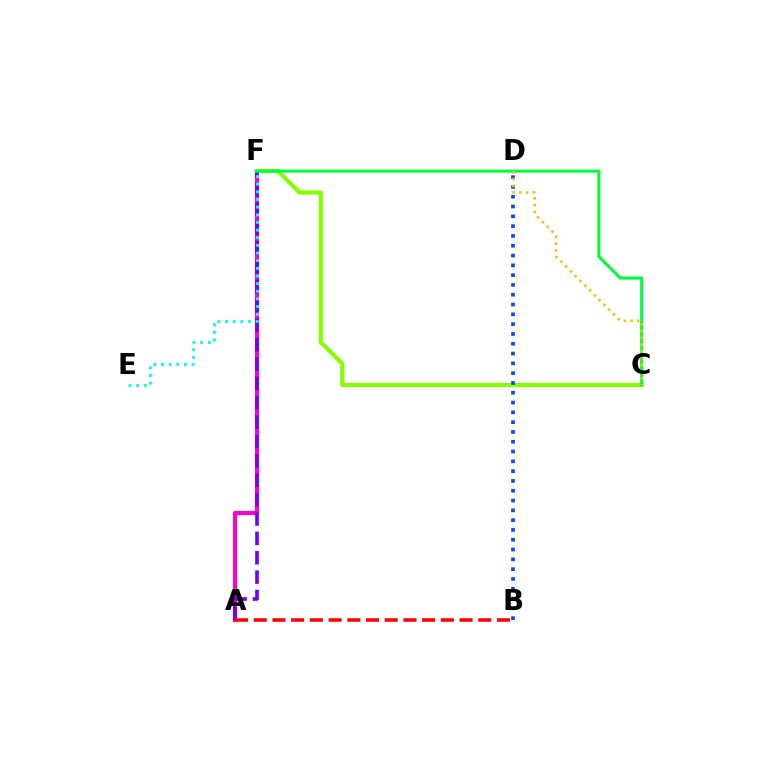{('A', 'F'): [{'color': '#ff00cf', 'line_style': 'solid', 'thickness': 2.97}, {'color': '#7200ff', 'line_style': 'dashed', 'thickness': 2.63}], ('C', 'F'): [{'color': '#84ff00', 'line_style': 'solid', 'thickness': 2.98}, {'color': '#00ff39', 'line_style': 'solid', 'thickness': 2.21}], ('B', 'D'): [{'color': '#004bff', 'line_style': 'dotted', 'thickness': 2.66}], ('E', 'F'): [{'color': '#00fff6', 'line_style': 'dotted', 'thickness': 2.08}], ('A', 'B'): [{'color': '#ff0000', 'line_style': 'dashed', 'thickness': 2.54}], ('C', 'D'): [{'color': '#ffbd00', 'line_style': 'dotted', 'thickness': 1.84}]}